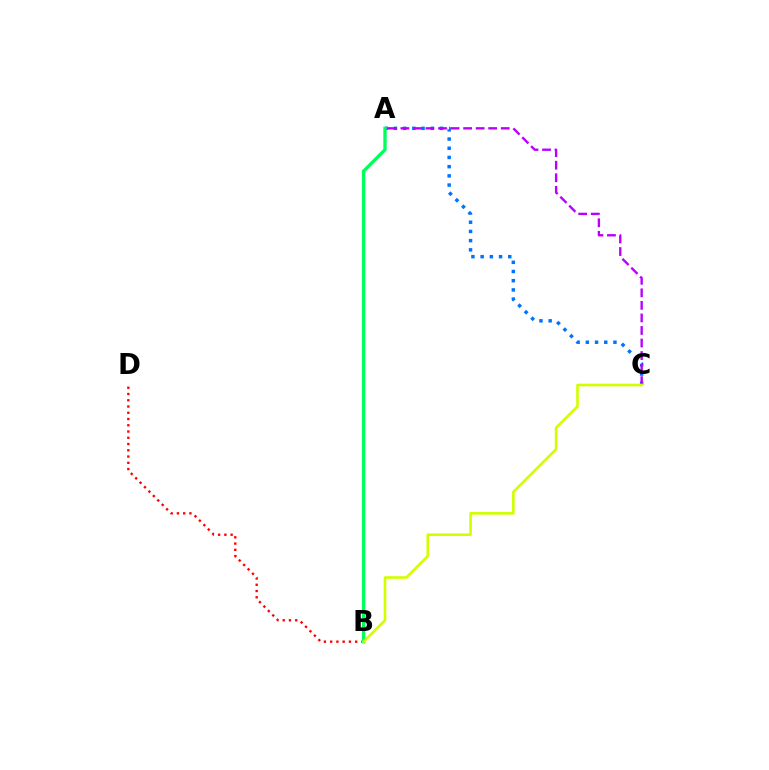{('A', 'C'): [{'color': '#0074ff', 'line_style': 'dotted', 'thickness': 2.5}, {'color': '#b900ff', 'line_style': 'dashed', 'thickness': 1.7}], ('B', 'D'): [{'color': '#ff0000', 'line_style': 'dotted', 'thickness': 1.7}], ('A', 'B'): [{'color': '#00ff5c', 'line_style': 'solid', 'thickness': 2.4}], ('B', 'C'): [{'color': '#d1ff00', 'line_style': 'solid', 'thickness': 1.89}]}